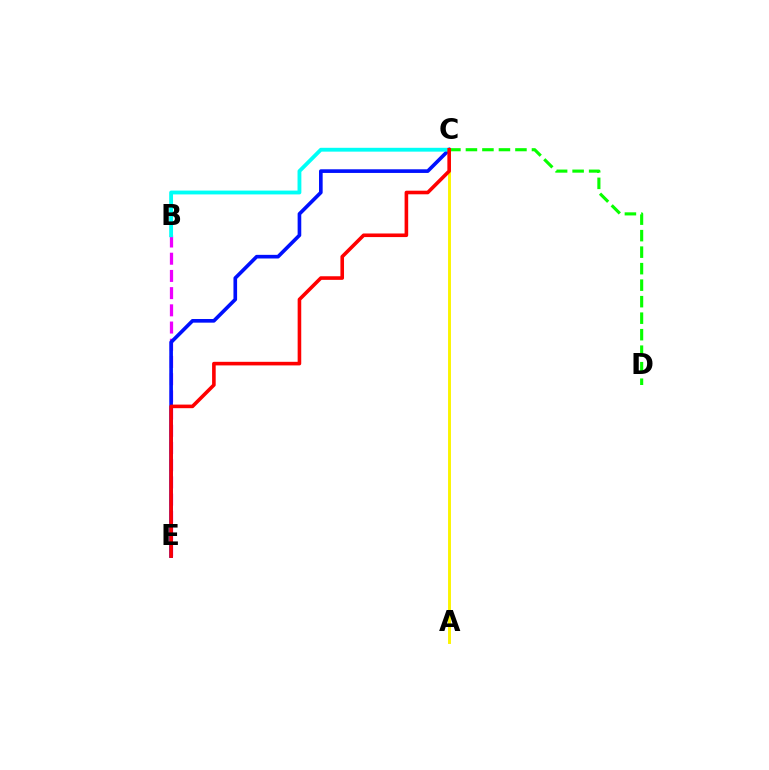{('B', 'E'): [{'color': '#ee00ff', 'line_style': 'dashed', 'thickness': 2.34}], ('C', 'E'): [{'color': '#0010ff', 'line_style': 'solid', 'thickness': 2.62}, {'color': '#ff0000', 'line_style': 'solid', 'thickness': 2.59}], ('A', 'C'): [{'color': '#fcf500', 'line_style': 'solid', 'thickness': 2.1}], ('C', 'D'): [{'color': '#08ff00', 'line_style': 'dashed', 'thickness': 2.24}], ('B', 'C'): [{'color': '#00fff6', 'line_style': 'solid', 'thickness': 2.76}]}